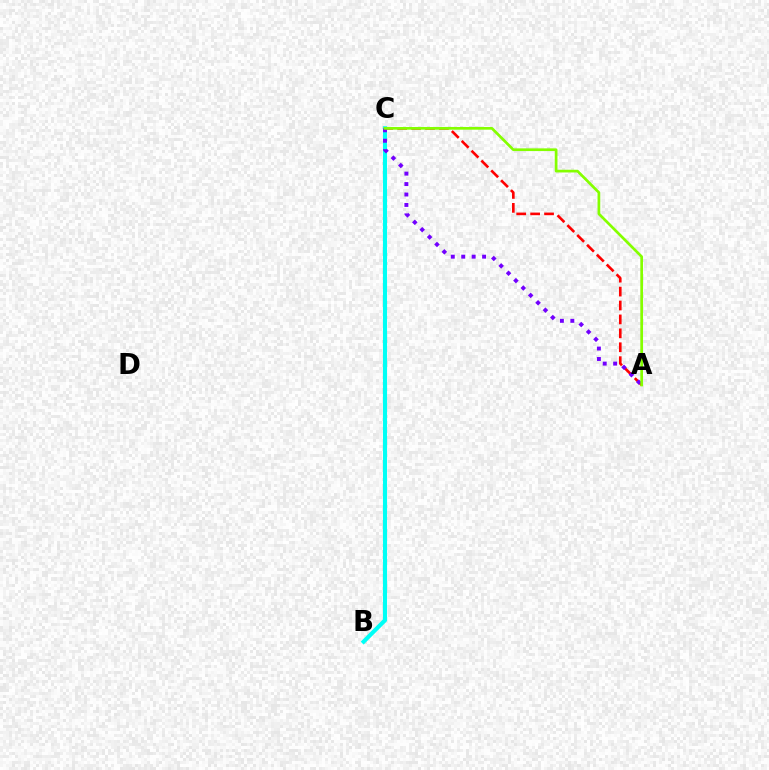{('A', 'C'): [{'color': '#ff0000', 'line_style': 'dashed', 'thickness': 1.89}, {'color': '#7200ff', 'line_style': 'dotted', 'thickness': 2.84}, {'color': '#84ff00', 'line_style': 'solid', 'thickness': 1.95}], ('B', 'C'): [{'color': '#00fff6', 'line_style': 'solid', 'thickness': 2.96}]}